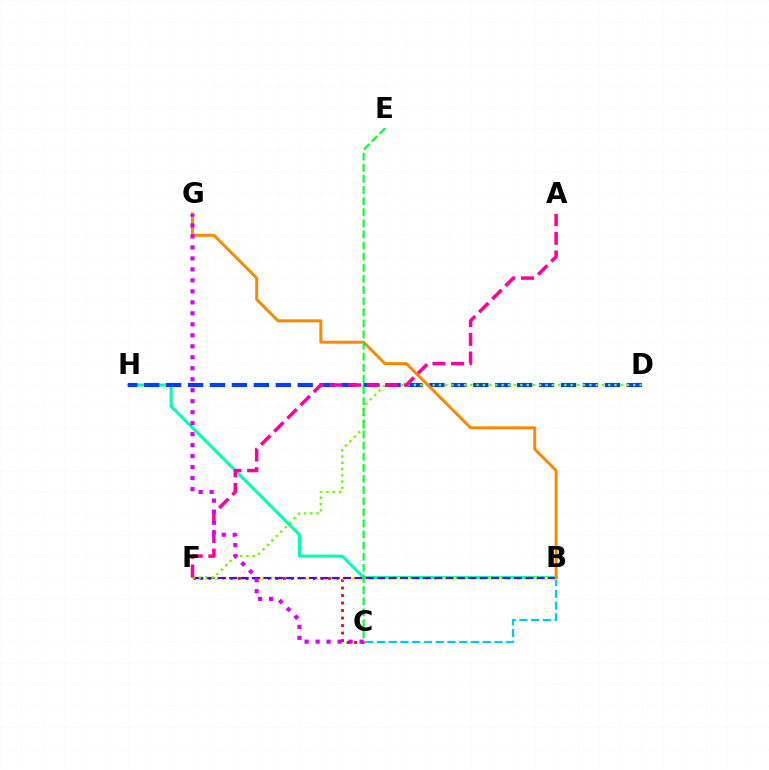{('C', 'F'): [{'color': '#ff0000', 'line_style': 'dotted', 'thickness': 2.04}], ('B', 'H'): [{'color': '#00ffaf', 'line_style': 'solid', 'thickness': 2.17}], ('D', 'H'): [{'color': '#003fff', 'line_style': 'dashed', 'thickness': 2.98}], ('B', 'C'): [{'color': '#00c7ff', 'line_style': 'dashed', 'thickness': 1.6}], ('B', 'F'): [{'color': '#eeff00', 'line_style': 'dotted', 'thickness': 2.49}, {'color': '#4f00ff', 'line_style': 'dashed', 'thickness': 1.55}], ('D', 'F'): [{'color': '#66ff00', 'line_style': 'dotted', 'thickness': 1.7}], ('A', 'F'): [{'color': '#ff00a0', 'line_style': 'dashed', 'thickness': 2.53}], ('B', 'G'): [{'color': '#ff8800', 'line_style': 'solid', 'thickness': 2.14}], ('C', 'E'): [{'color': '#00ff27', 'line_style': 'dashed', 'thickness': 1.51}], ('C', 'G'): [{'color': '#d600ff', 'line_style': 'dotted', 'thickness': 2.98}]}